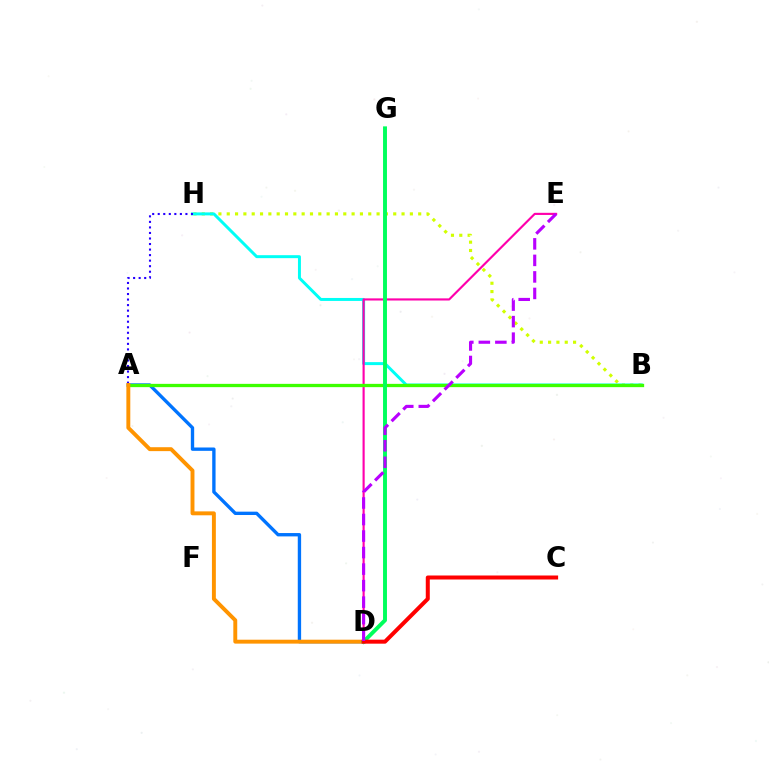{('B', 'H'): [{'color': '#d1ff00', 'line_style': 'dotted', 'thickness': 2.26}, {'color': '#00fff6', 'line_style': 'solid', 'thickness': 2.14}], ('A', 'D'): [{'color': '#0074ff', 'line_style': 'solid', 'thickness': 2.41}, {'color': '#ff9400', 'line_style': 'solid', 'thickness': 2.82}], ('D', 'E'): [{'color': '#ff00ac', 'line_style': 'solid', 'thickness': 1.54}, {'color': '#b900ff', 'line_style': 'dashed', 'thickness': 2.25}], ('A', 'B'): [{'color': '#3dff00', 'line_style': 'solid', 'thickness': 2.37}], ('A', 'H'): [{'color': '#2500ff', 'line_style': 'dotted', 'thickness': 1.5}], ('D', 'G'): [{'color': '#00ff5c', 'line_style': 'solid', 'thickness': 2.82}], ('C', 'D'): [{'color': '#ff0000', 'line_style': 'solid', 'thickness': 2.89}]}